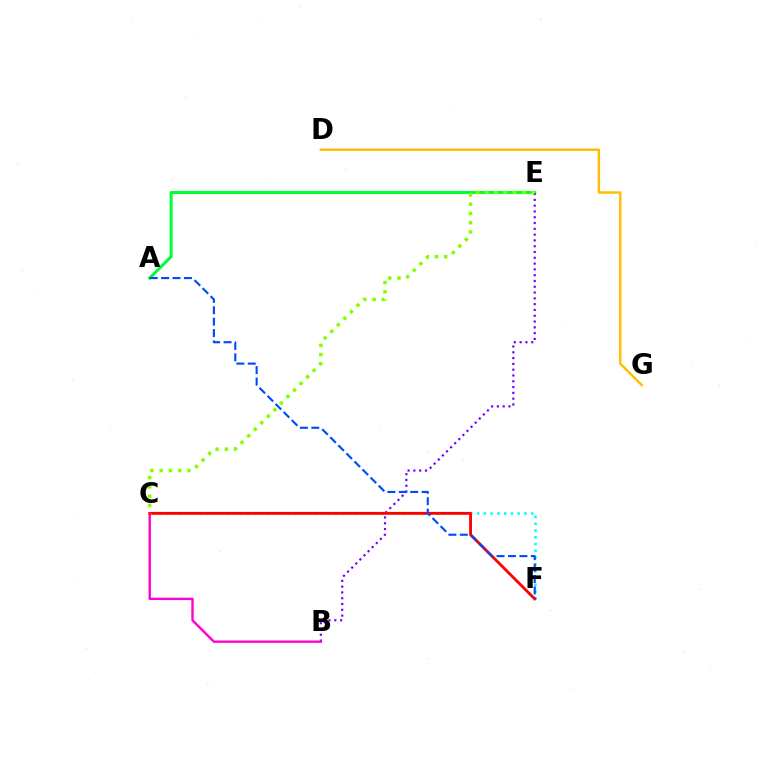{('C', 'F'): [{'color': '#00fff6', 'line_style': 'dotted', 'thickness': 1.84}, {'color': '#ff0000', 'line_style': 'solid', 'thickness': 2.05}], ('D', 'G'): [{'color': '#ffbd00', 'line_style': 'solid', 'thickness': 1.74}], ('A', 'E'): [{'color': '#00ff39', 'line_style': 'solid', 'thickness': 2.2}], ('B', 'E'): [{'color': '#7200ff', 'line_style': 'dotted', 'thickness': 1.57}], ('B', 'C'): [{'color': '#ff00cf', 'line_style': 'solid', 'thickness': 1.7}], ('A', 'F'): [{'color': '#004bff', 'line_style': 'dashed', 'thickness': 1.55}], ('C', 'E'): [{'color': '#84ff00', 'line_style': 'dotted', 'thickness': 2.52}]}